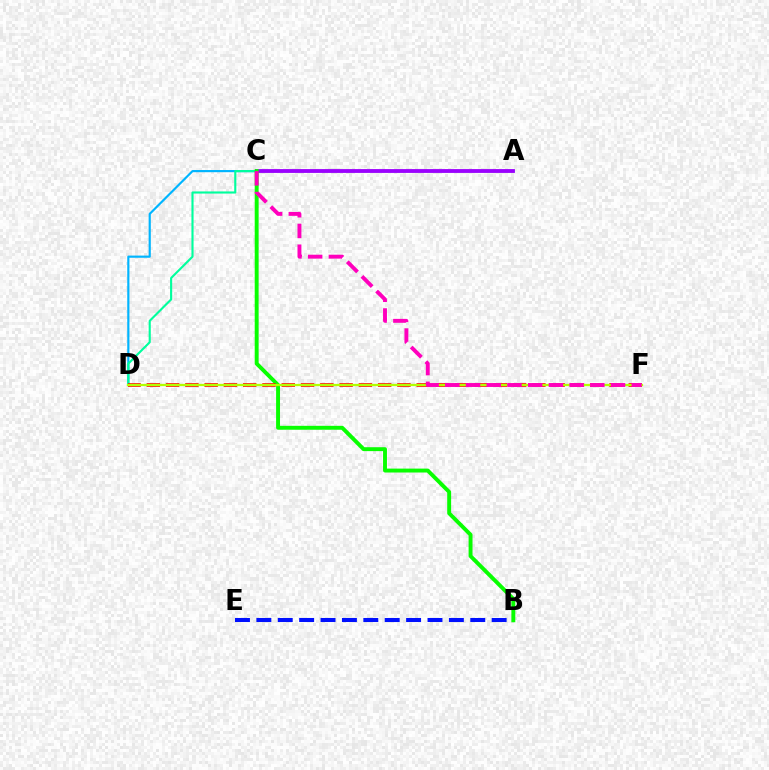{('C', 'D'): [{'color': '#00b5ff', 'line_style': 'solid', 'thickness': 1.56}], ('A', 'C'): [{'color': '#ffa500', 'line_style': 'dashed', 'thickness': 1.65}, {'color': '#9b00ff', 'line_style': 'solid', 'thickness': 2.74}], ('B', 'E'): [{'color': '#0010ff', 'line_style': 'dashed', 'thickness': 2.91}], ('A', 'D'): [{'color': '#00ff9d', 'line_style': 'solid', 'thickness': 1.53}], ('B', 'C'): [{'color': '#08ff00', 'line_style': 'solid', 'thickness': 2.81}], ('D', 'F'): [{'color': '#ff0000', 'line_style': 'dashed', 'thickness': 2.62}, {'color': '#b3ff00', 'line_style': 'solid', 'thickness': 1.64}], ('C', 'F'): [{'color': '#ff00bd', 'line_style': 'dashed', 'thickness': 2.81}]}